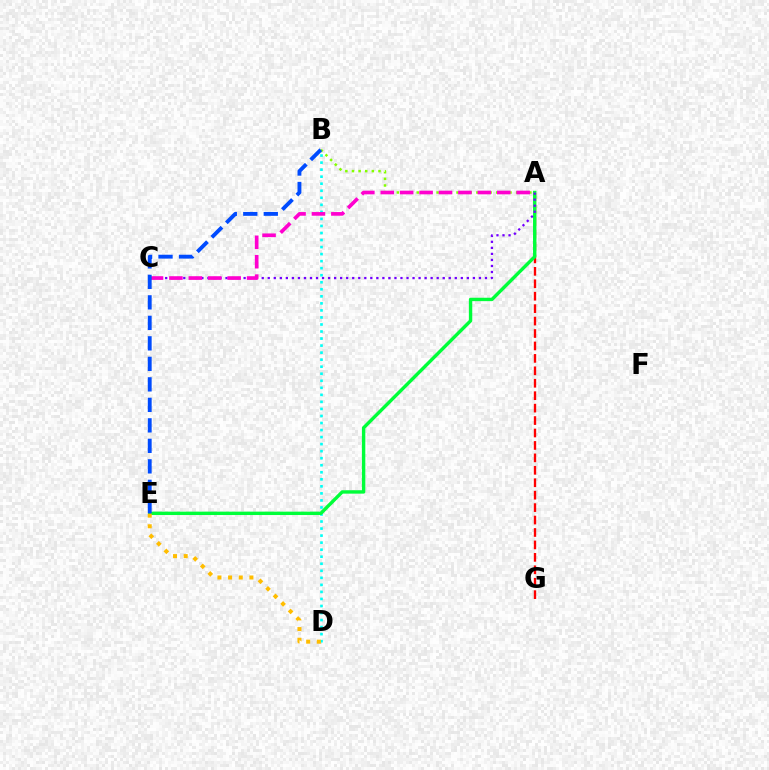{('A', 'G'): [{'color': '#ff0000', 'line_style': 'dashed', 'thickness': 1.69}], ('A', 'B'): [{'color': '#84ff00', 'line_style': 'dotted', 'thickness': 1.8}], ('B', 'D'): [{'color': '#00fff6', 'line_style': 'dotted', 'thickness': 1.91}], ('A', 'E'): [{'color': '#00ff39', 'line_style': 'solid', 'thickness': 2.45}], ('A', 'C'): [{'color': '#7200ff', 'line_style': 'dotted', 'thickness': 1.64}, {'color': '#ff00cf', 'line_style': 'dashed', 'thickness': 2.64}], ('D', 'E'): [{'color': '#ffbd00', 'line_style': 'dotted', 'thickness': 2.89}], ('B', 'E'): [{'color': '#004bff', 'line_style': 'dashed', 'thickness': 2.78}]}